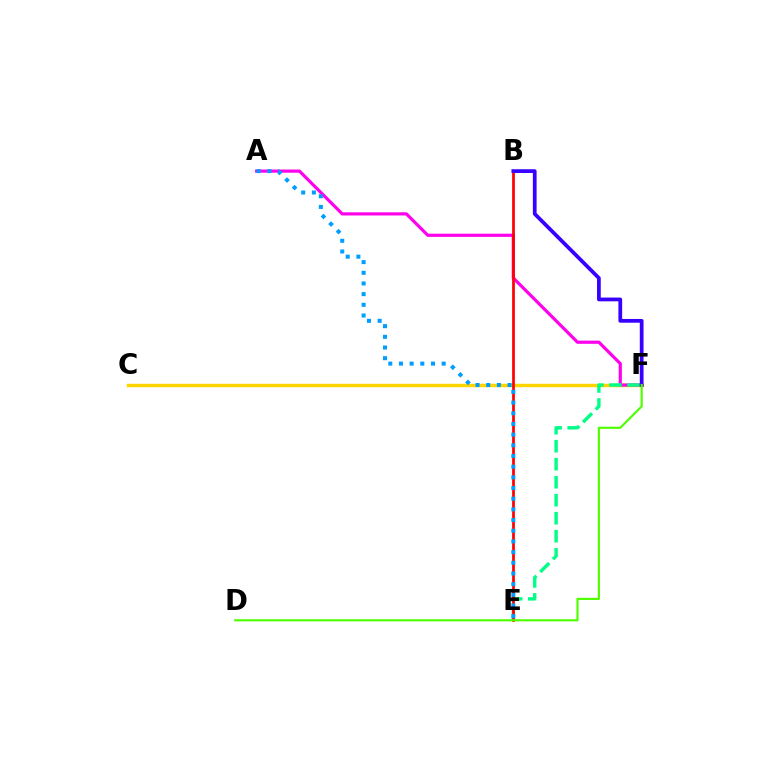{('C', 'F'): [{'color': '#ffd500', 'line_style': 'solid', 'thickness': 2.48}], ('A', 'F'): [{'color': '#ff00ed', 'line_style': 'solid', 'thickness': 2.29}], ('E', 'F'): [{'color': '#00ff86', 'line_style': 'dashed', 'thickness': 2.45}], ('B', 'E'): [{'color': '#ff0000', 'line_style': 'solid', 'thickness': 1.96}], ('B', 'F'): [{'color': '#3700ff', 'line_style': 'solid', 'thickness': 2.7}], ('A', 'E'): [{'color': '#009eff', 'line_style': 'dotted', 'thickness': 2.9}], ('D', 'F'): [{'color': '#4fff00', 'line_style': 'solid', 'thickness': 1.56}]}